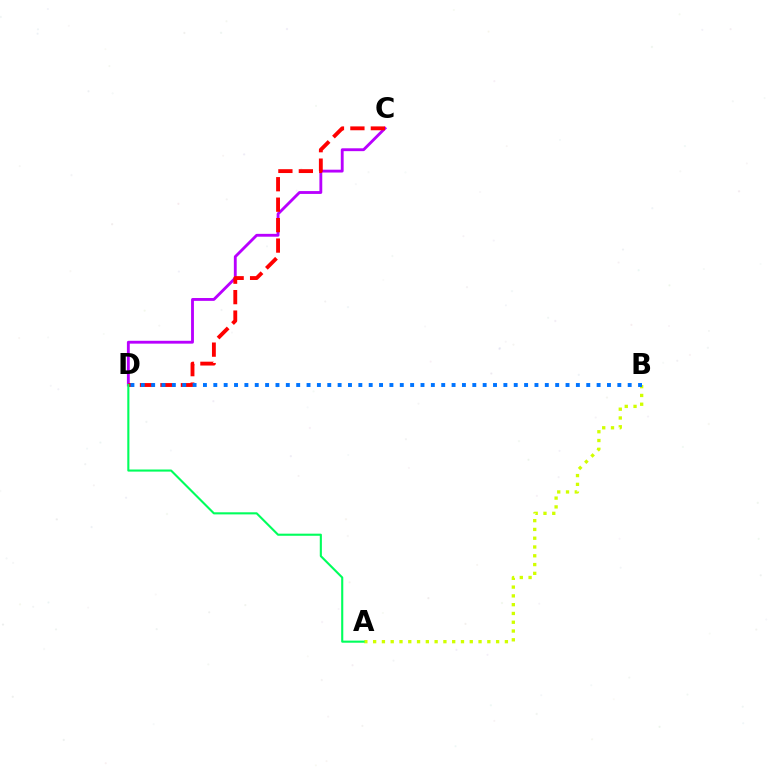{('A', 'B'): [{'color': '#d1ff00', 'line_style': 'dotted', 'thickness': 2.39}], ('C', 'D'): [{'color': '#b900ff', 'line_style': 'solid', 'thickness': 2.05}, {'color': '#ff0000', 'line_style': 'dashed', 'thickness': 2.78}], ('B', 'D'): [{'color': '#0074ff', 'line_style': 'dotted', 'thickness': 2.81}], ('A', 'D'): [{'color': '#00ff5c', 'line_style': 'solid', 'thickness': 1.52}]}